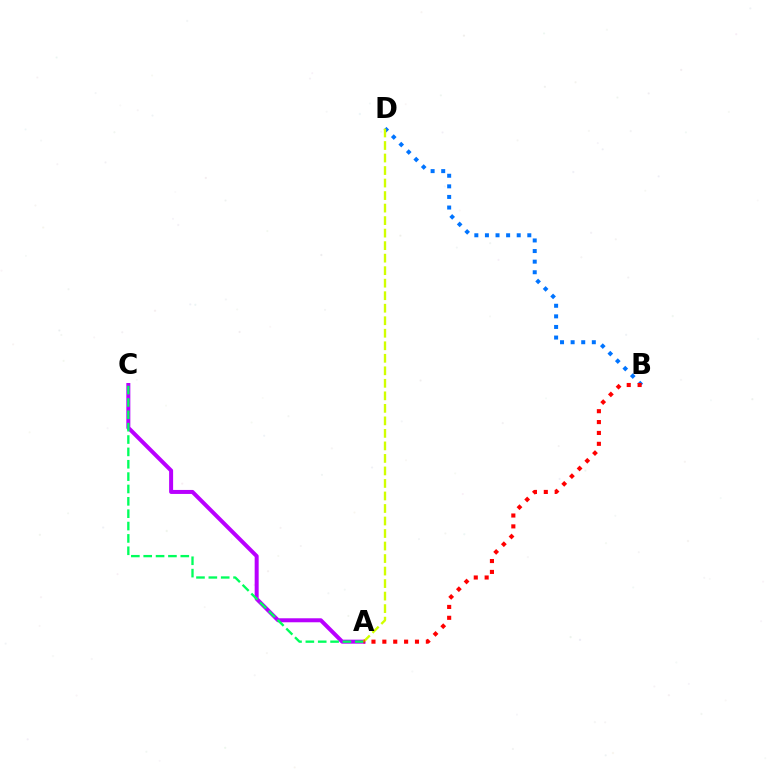{('B', 'D'): [{'color': '#0074ff', 'line_style': 'dotted', 'thickness': 2.88}], ('A', 'C'): [{'color': '#b900ff', 'line_style': 'solid', 'thickness': 2.88}, {'color': '#00ff5c', 'line_style': 'dashed', 'thickness': 1.68}], ('A', 'D'): [{'color': '#d1ff00', 'line_style': 'dashed', 'thickness': 1.7}], ('A', 'B'): [{'color': '#ff0000', 'line_style': 'dotted', 'thickness': 2.96}]}